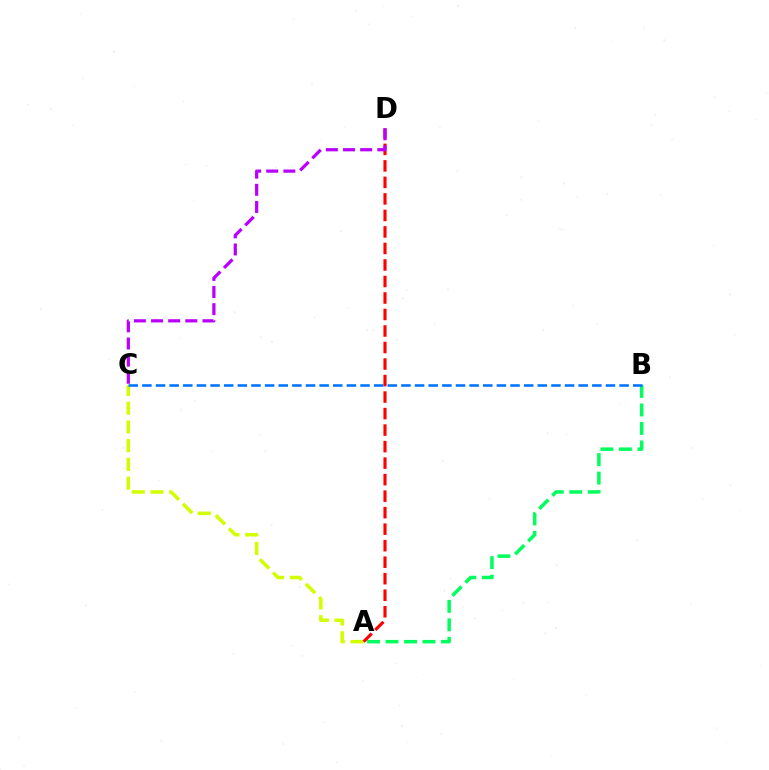{('A', 'C'): [{'color': '#d1ff00', 'line_style': 'dashed', 'thickness': 2.54}], ('A', 'B'): [{'color': '#00ff5c', 'line_style': 'dashed', 'thickness': 2.51}], ('A', 'D'): [{'color': '#ff0000', 'line_style': 'dashed', 'thickness': 2.24}], ('B', 'C'): [{'color': '#0074ff', 'line_style': 'dashed', 'thickness': 1.85}], ('C', 'D'): [{'color': '#b900ff', 'line_style': 'dashed', 'thickness': 2.33}]}